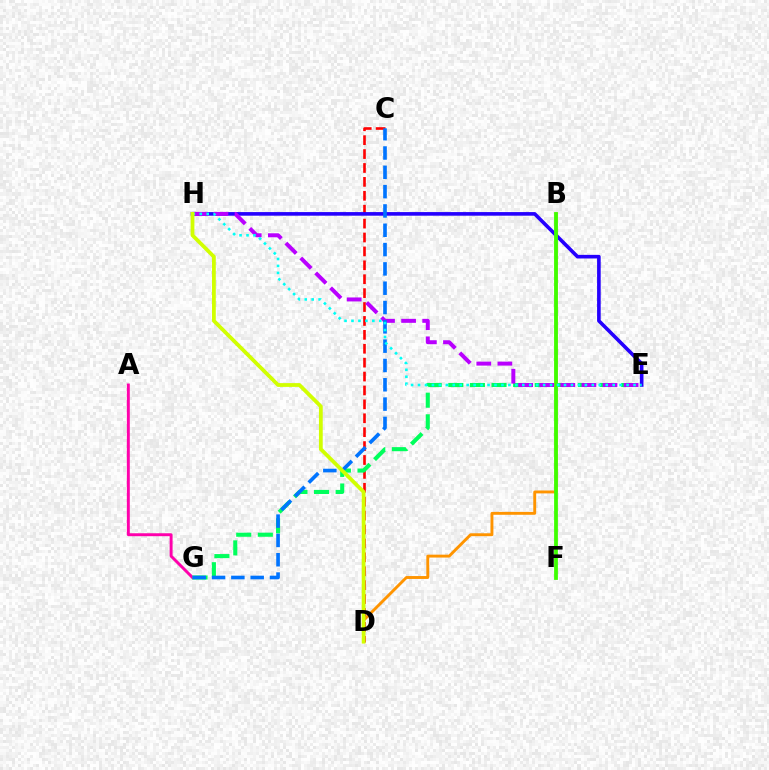{('C', 'D'): [{'color': '#ff0000', 'line_style': 'dashed', 'thickness': 1.89}], ('A', 'G'): [{'color': '#ff00ac', 'line_style': 'solid', 'thickness': 2.11}], ('E', 'H'): [{'color': '#2500ff', 'line_style': 'solid', 'thickness': 2.6}, {'color': '#b900ff', 'line_style': 'dashed', 'thickness': 2.86}, {'color': '#00fff6', 'line_style': 'dotted', 'thickness': 1.89}], ('B', 'D'): [{'color': '#ff9400', 'line_style': 'solid', 'thickness': 2.09}], ('E', 'G'): [{'color': '#00ff5c', 'line_style': 'dashed', 'thickness': 2.94}], ('B', 'F'): [{'color': '#3dff00', 'line_style': 'solid', 'thickness': 2.72}], ('C', 'G'): [{'color': '#0074ff', 'line_style': 'dashed', 'thickness': 2.62}], ('D', 'H'): [{'color': '#d1ff00', 'line_style': 'solid', 'thickness': 2.72}]}